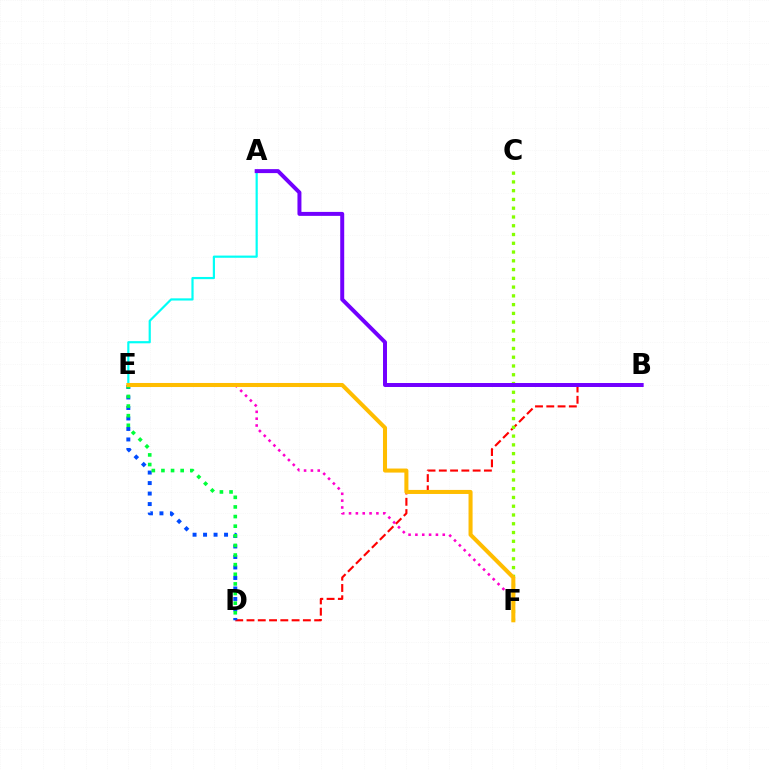{('B', 'D'): [{'color': '#ff0000', 'line_style': 'dashed', 'thickness': 1.53}], ('D', 'E'): [{'color': '#004bff', 'line_style': 'dotted', 'thickness': 2.85}, {'color': '#00ff39', 'line_style': 'dotted', 'thickness': 2.61}], ('A', 'E'): [{'color': '#00fff6', 'line_style': 'solid', 'thickness': 1.58}], ('E', 'F'): [{'color': '#ff00cf', 'line_style': 'dotted', 'thickness': 1.86}, {'color': '#ffbd00', 'line_style': 'solid', 'thickness': 2.91}], ('C', 'F'): [{'color': '#84ff00', 'line_style': 'dotted', 'thickness': 2.38}], ('A', 'B'): [{'color': '#7200ff', 'line_style': 'solid', 'thickness': 2.86}]}